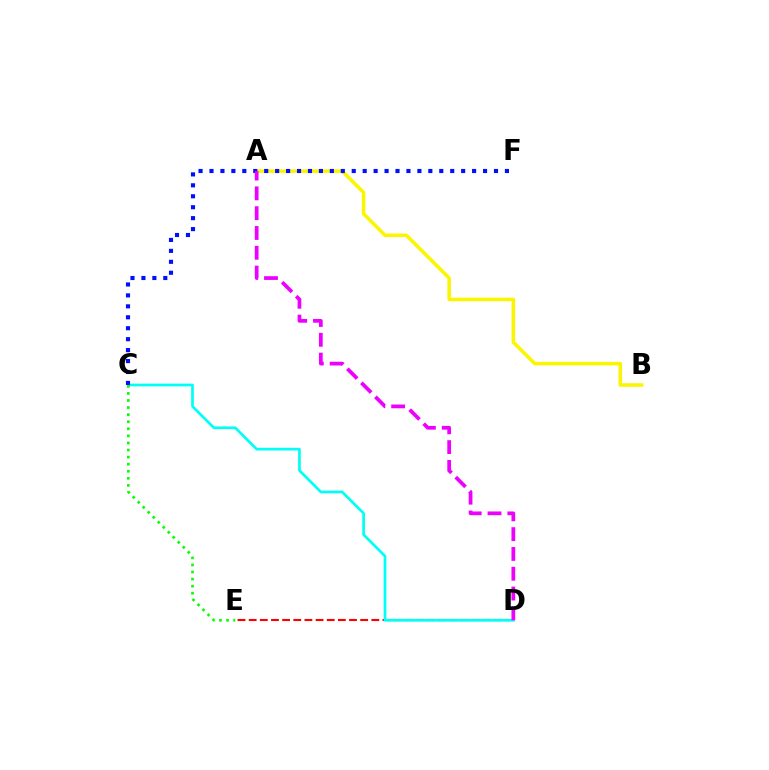{('D', 'E'): [{'color': '#ff0000', 'line_style': 'dashed', 'thickness': 1.51}], ('A', 'B'): [{'color': '#fcf500', 'line_style': 'solid', 'thickness': 2.55}], ('C', 'D'): [{'color': '#00fff6', 'line_style': 'solid', 'thickness': 1.95}], ('C', 'F'): [{'color': '#0010ff', 'line_style': 'dotted', 'thickness': 2.97}], ('C', 'E'): [{'color': '#08ff00', 'line_style': 'dotted', 'thickness': 1.92}], ('A', 'D'): [{'color': '#ee00ff', 'line_style': 'dashed', 'thickness': 2.69}]}